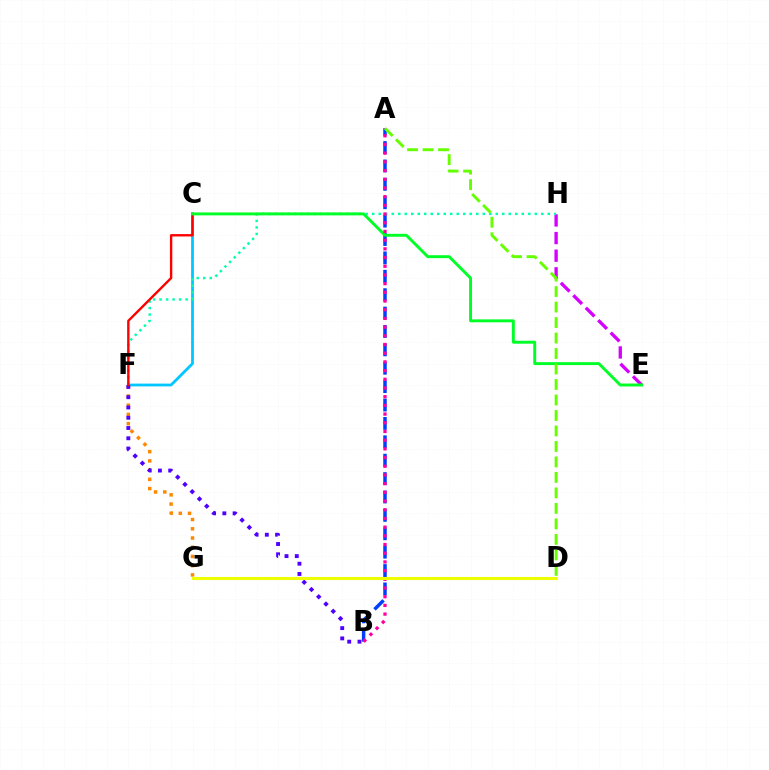{('C', 'F'): [{'color': '#00c7ff', 'line_style': 'solid', 'thickness': 2.0}, {'color': '#ff0000', 'line_style': 'solid', 'thickness': 1.71}], ('F', 'G'): [{'color': '#ff8800', 'line_style': 'dotted', 'thickness': 2.51}], ('B', 'F'): [{'color': '#4f00ff', 'line_style': 'dotted', 'thickness': 2.79}], ('E', 'H'): [{'color': '#d600ff', 'line_style': 'dashed', 'thickness': 2.39}], ('A', 'B'): [{'color': '#003fff', 'line_style': 'dashed', 'thickness': 2.5}, {'color': '#ff00a0', 'line_style': 'dotted', 'thickness': 2.36}], ('F', 'H'): [{'color': '#00ffaf', 'line_style': 'dotted', 'thickness': 1.77}], ('C', 'E'): [{'color': '#00ff27', 'line_style': 'solid', 'thickness': 2.11}], ('A', 'D'): [{'color': '#66ff00', 'line_style': 'dashed', 'thickness': 2.1}], ('D', 'G'): [{'color': '#eeff00', 'line_style': 'solid', 'thickness': 2.2}]}